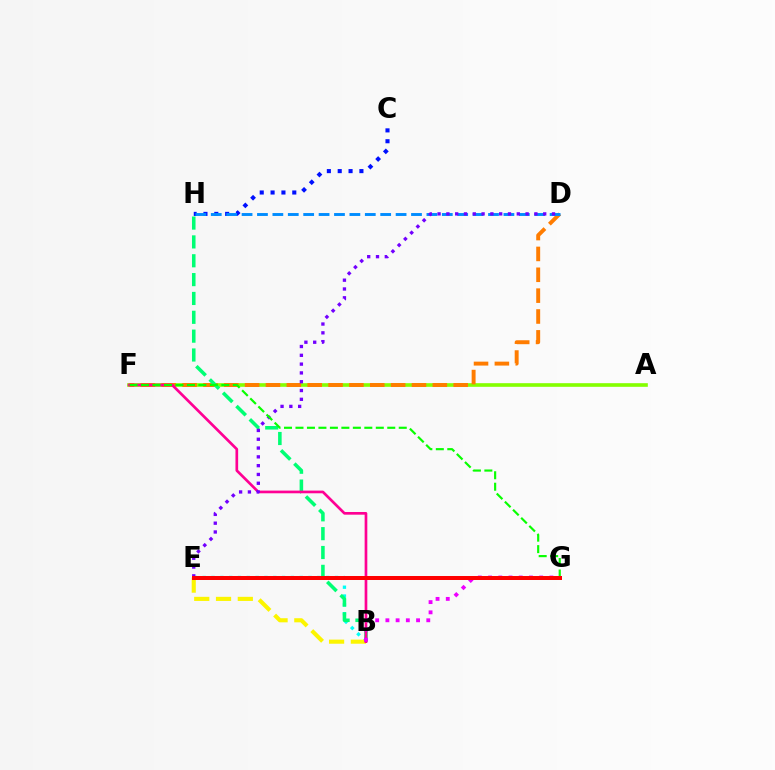{('A', 'F'): [{'color': '#84ff00', 'line_style': 'solid', 'thickness': 2.62}], ('D', 'F'): [{'color': '#ff7c00', 'line_style': 'dashed', 'thickness': 2.83}], ('C', 'H'): [{'color': '#0010ff', 'line_style': 'dotted', 'thickness': 2.95}], ('B', 'E'): [{'color': '#00fff6', 'line_style': 'dotted', 'thickness': 2.4}, {'color': '#fcf500', 'line_style': 'dashed', 'thickness': 2.96}], ('D', 'H'): [{'color': '#008cff', 'line_style': 'dashed', 'thickness': 2.09}], ('B', 'H'): [{'color': '#00ff74', 'line_style': 'dashed', 'thickness': 2.56}], ('B', 'F'): [{'color': '#ff0094', 'line_style': 'solid', 'thickness': 1.93}], ('D', 'E'): [{'color': '#7200ff', 'line_style': 'dotted', 'thickness': 2.39}], ('B', 'G'): [{'color': '#ee00ff', 'line_style': 'dotted', 'thickness': 2.78}], ('F', 'G'): [{'color': '#08ff00', 'line_style': 'dashed', 'thickness': 1.56}], ('E', 'G'): [{'color': '#ff0000', 'line_style': 'solid', 'thickness': 2.87}]}